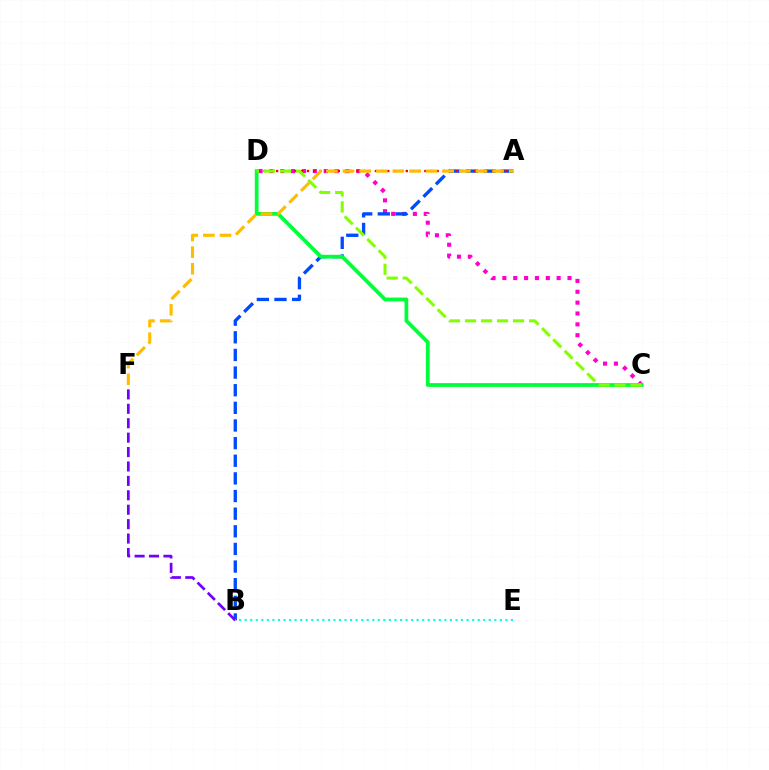{('C', 'D'): [{'color': '#ff00cf', 'line_style': 'dotted', 'thickness': 2.95}, {'color': '#00ff39', 'line_style': 'solid', 'thickness': 2.7}, {'color': '#84ff00', 'line_style': 'dashed', 'thickness': 2.17}], ('A', 'B'): [{'color': '#004bff', 'line_style': 'dashed', 'thickness': 2.4}], ('A', 'D'): [{'color': '#ff0000', 'line_style': 'dotted', 'thickness': 1.68}], ('B', 'F'): [{'color': '#7200ff', 'line_style': 'dashed', 'thickness': 1.96}], ('A', 'F'): [{'color': '#ffbd00', 'line_style': 'dashed', 'thickness': 2.26}], ('B', 'E'): [{'color': '#00fff6', 'line_style': 'dotted', 'thickness': 1.51}]}